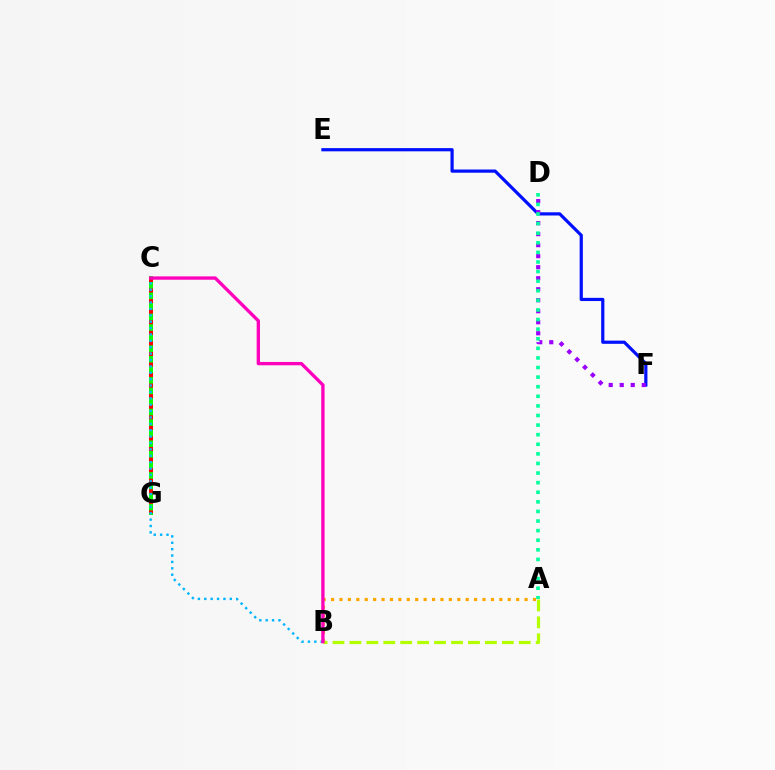{('C', 'G'): [{'color': '#08ff00', 'line_style': 'solid', 'thickness': 2.87}, {'color': '#ff0000', 'line_style': 'dotted', 'thickness': 2.87}], ('E', 'F'): [{'color': '#0010ff', 'line_style': 'solid', 'thickness': 2.31}], ('A', 'B'): [{'color': '#ffa500', 'line_style': 'dotted', 'thickness': 2.29}, {'color': '#b3ff00', 'line_style': 'dashed', 'thickness': 2.3}], ('D', 'F'): [{'color': '#9b00ff', 'line_style': 'dotted', 'thickness': 2.99}], ('B', 'C'): [{'color': '#00b5ff', 'line_style': 'dotted', 'thickness': 1.73}, {'color': '#ff00bd', 'line_style': 'solid', 'thickness': 2.39}], ('A', 'D'): [{'color': '#00ff9d', 'line_style': 'dotted', 'thickness': 2.61}]}